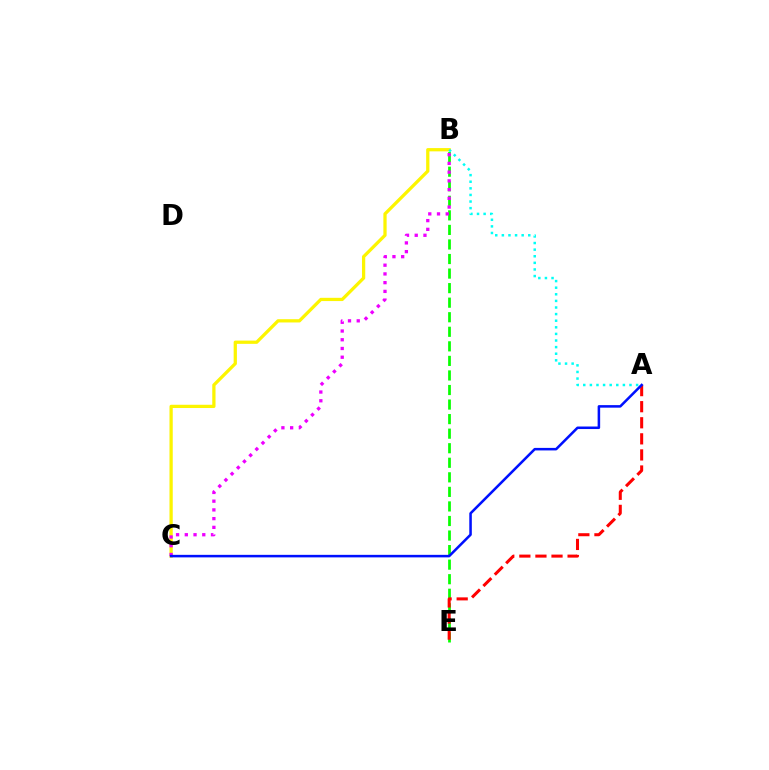{('B', 'C'): [{'color': '#fcf500', 'line_style': 'solid', 'thickness': 2.34}, {'color': '#ee00ff', 'line_style': 'dotted', 'thickness': 2.37}], ('B', 'E'): [{'color': '#08ff00', 'line_style': 'dashed', 'thickness': 1.98}], ('A', 'B'): [{'color': '#00fff6', 'line_style': 'dotted', 'thickness': 1.79}], ('A', 'E'): [{'color': '#ff0000', 'line_style': 'dashed', 'thickness': 2.18}], ('A', 'C'): [{'color': '#0010ff', 'line_style': 'solid', 'thickness': 1.82}]}